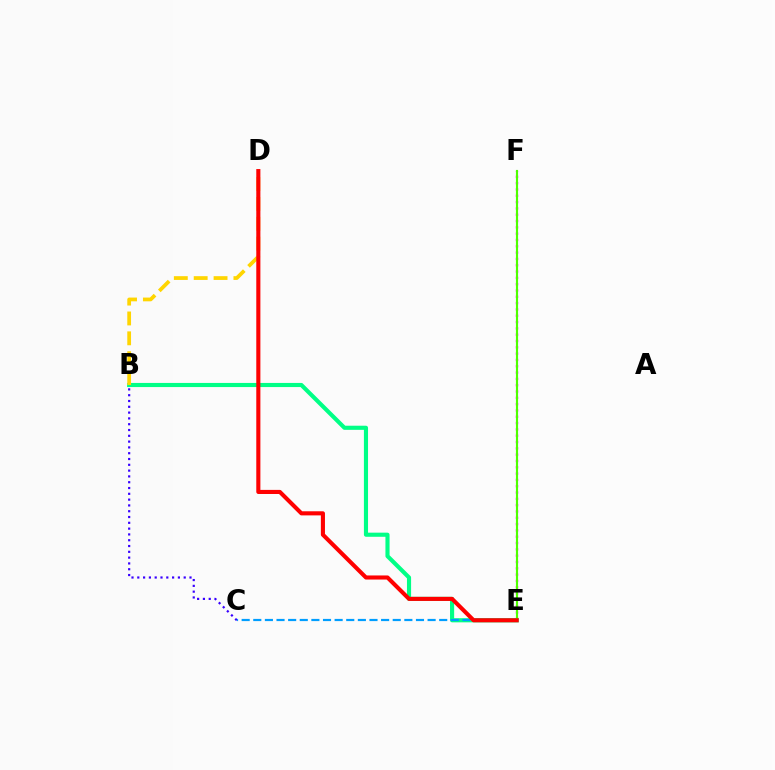{('E', 'F'): [{'color': '#ff00ed', 'line_style': 'dotted', 'thickness': 1.72}, {'color': '#4fff00', 'line_style': 'solid', 'thickness': 1.54}], ('B', 'C'): [{'color': '#3700ff', 'line_style': 'dotted', 'thickness': 1.58}], ('B', 'E'): [{'color': '#00ff86', 'line_style': 'solid', 'thickness': 2.97}], ('C', 'E'): [{'color': '#009eff', 'line_style': 'dashed', 'thickness': 1.58}], ('B', 'D'): [{'color': '#ffd500', 'line_style': 'dashed', 'thickness': 2.7}], ('D', 'E'): [{'color': '#ff0000', 'line_style': 'solid', 'thickness': 2.95}]}